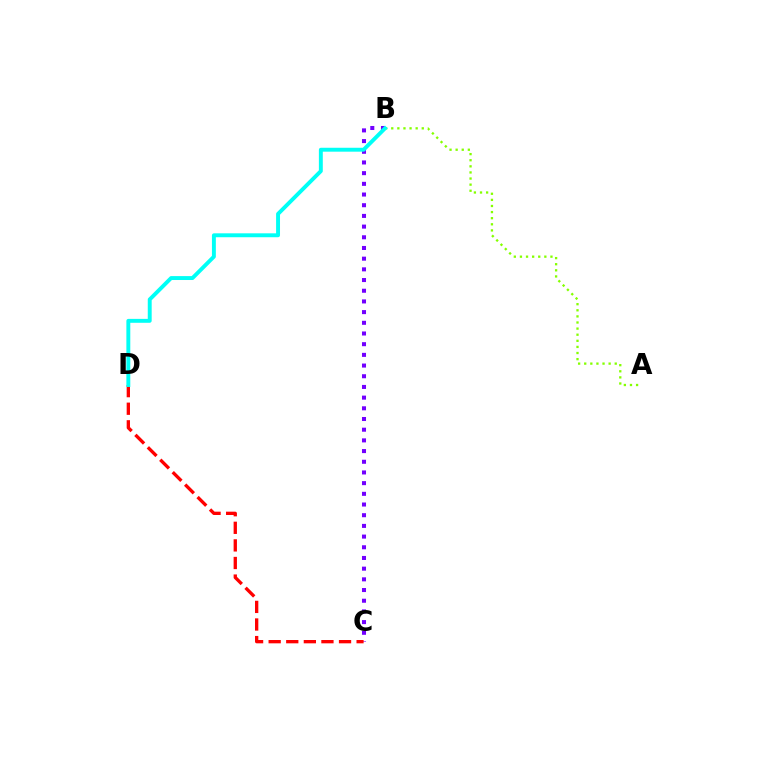{('B', 'C'): [{'color': '#7200ff', 'line_style': 'dotted', 'thickness': 2.9}], ('A', 'B'): [{'color': '#84ff00', 'line_style': 'dotted', 'thickness': 1.66}], ('C', 'D'): [{'color': '#ff0000', 'line_style': 'dashed', 'thickness': 2.39}], ('B', 'D'): [{'color': '#00fff6', 'line_style': 'solid', 'thickness': 2.82}]}